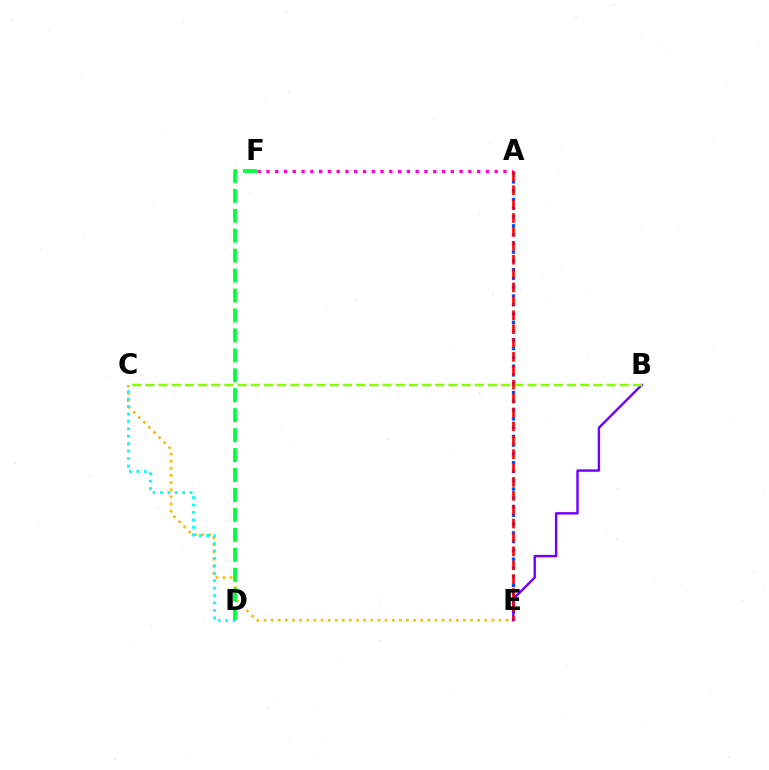{('A', 'E'): [{'color': '#004bff', 'line_style': 'dotted', 'thickness': 2.38}, {'color': '#ff0000', 'line_style': 'dashed', 'thickness': 1.89}], ('C', 'E'): [{'color': '#ffbd00', 'line_style': 'dotted', 'thickness': 1.93}], ('C', 'D'): [{'color': '#00fff6', 'line_style': 'dotted', 'thickness': 2.02}], ('A', 'F'): [{'color': '#ff00cf', 'line_style': 'dotted', 'thickness': 2.39}], ('D', 'F'): [{'color': '#00ff39', 'line_style': 'dashed', 'thickness': 2.71}], ('B', 'E'): [{'color': '#7200ff', 'line_style': 'solid', 'thickness': 1.75}], ('B', 'C'): [{'color': '#84ff00', 'line_style': 'dashed', 'thickness': 1.79}]}